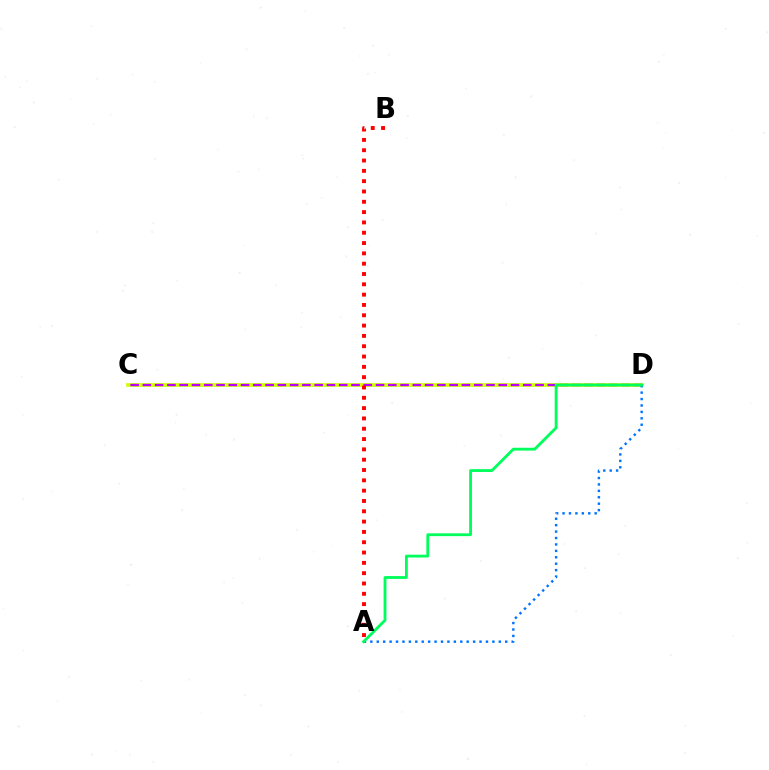{('C', 'D'): [{'color': '#d1ff00', 'line_style': 'solid', 'thickness': 2.66}, {'color': '#b900ff', 'line_style': 'dashed', 'thickness': 1.67}], ('A', 'B'): [{'color': '#ff0000', 'line_style': 'dotted', 'thickness': 2.8}], ('A', 'D'): [{'color': '#0074ff', 'line_style': 'dotted', 'thickness': 1.75}, {'color': '#00ff5c', 'line_style': 'solid', 'thickness': 2.04}]}